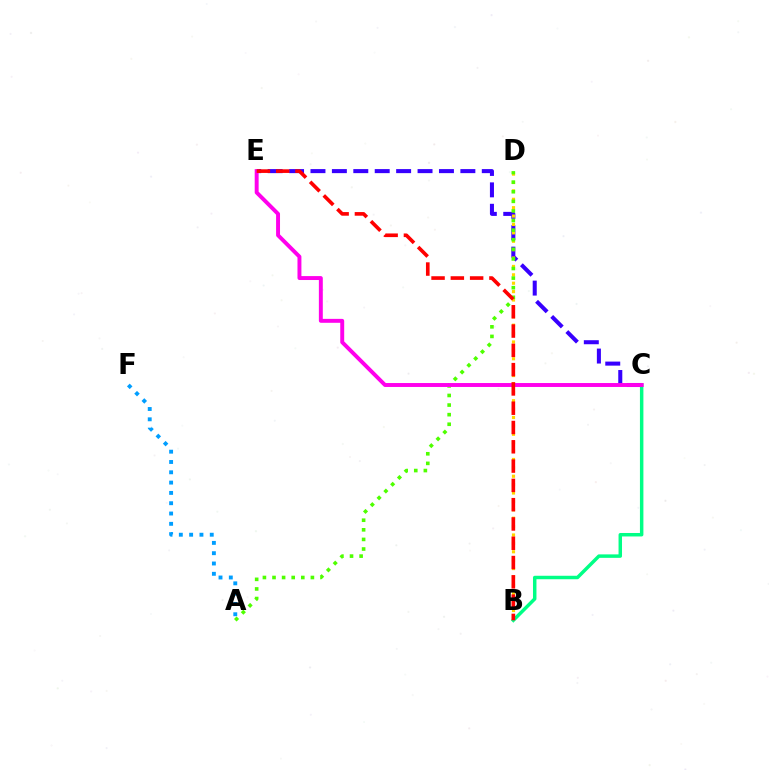{('A', 'F'): [{'color': '#009eff', 'line_style': 'dotted', 'thickness': 2.8}], ('C', 'E'): [{'color': '#3700ff', 'line_style': 'dashed', 'thickness': 2.91}, {'color': '#ff00ed', 'line_style': 'solid', 'thickness': 2.83}], ('B', 'D'): [{'color': '#ffd500', 'line_style': 'dotted', 'thickness': 2.28}], ('B', 'C'): [{'color': '#00ff86', 'line_style': 'solid', 'thickness': 2.5}], ('A', 'D'): [{'color': '#4fff00', 'line_style': 'dotted', 'thickness': 2.61}], ('B', 'E'): [{'color': '#ff0000', 'line_style': 'dashed', 'thickness': 2.62}]}